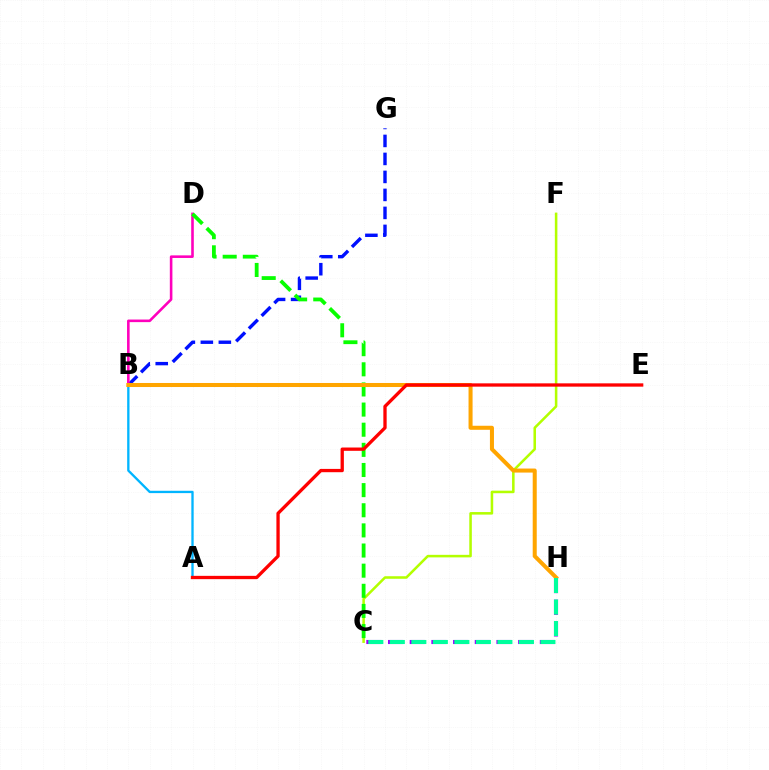{('B', 'G'): [{'color': '#0010ff', 'line_style': 'dashed', 'thickness': 2.44}], ('B', 'D'): [{'color': '#ff00bd', 'line_style': 'solid', 'thickness': 1.87}], ('C', 'F'): [{'color': '#b3ff00', 'line_style': 'solid', 'thickness': 1.83}], ('C', 'H'): [{'color': '#9b00ff', 'line_style': 'dashed', 'thickness': 2.95}, {'color': '#00ff9d', 'line_style': 'dashed', 'thickness': 2.92}], ('C', 'D'): [{'color': '#08ff00', 'line_style': 'dashed', 'thickness': 2.74}], ('A', 'B'): [{'color': '#00b5ff', 'line_style': 'solid', 'thickness': 1.68}], ('B', 'H'): [{'color': '#ffa500', 'line_style': 'solid', 'thickness': 2.9}], ('A', 'E'): [{'color': '#ff0000', 'line_style': 'solid', 'thickness': 2.38}]}